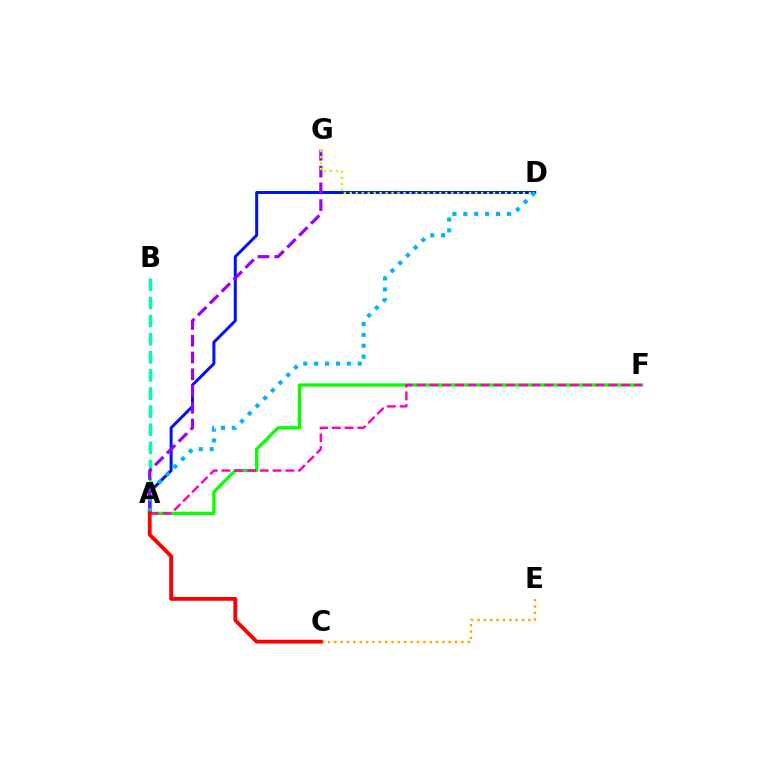{('A', 'B'): [{'color': '#00ff9d', 'line_style': 'dashed', 'thickness': 2.46}], ('A', 'F'): [{'color': '#08ff00', 'line_style': 'solid', 'thickness': 2.35}, {'color': '#ff00bd', 'line_style': 'dashed', 'thickness': 1.74}], ('C', 'E'): [{'color': '#ffa500', 'line_style': 'dotted', 'thickness': 1.73}], ('A', 'D'): [{'color': '#0010ff', 'line_style': 'solid', 'thickness': 2.14}, {'color': '#00b5ff', 'line_style': 'dotted', 'thickness': 2.96}], ('A', 'G'): [{'color': '#9b00ff', 'line_style': 'dashed', 'thickness': 2.28}], ('D', 'G'): [{'color': '#b3ff00', 'line_style': 'dotted', 'thickness': 1.62}], ('A', 'C'): [{'color': '#ff0000', 'line_style': 'solid', 'thickness': 2.75}]}